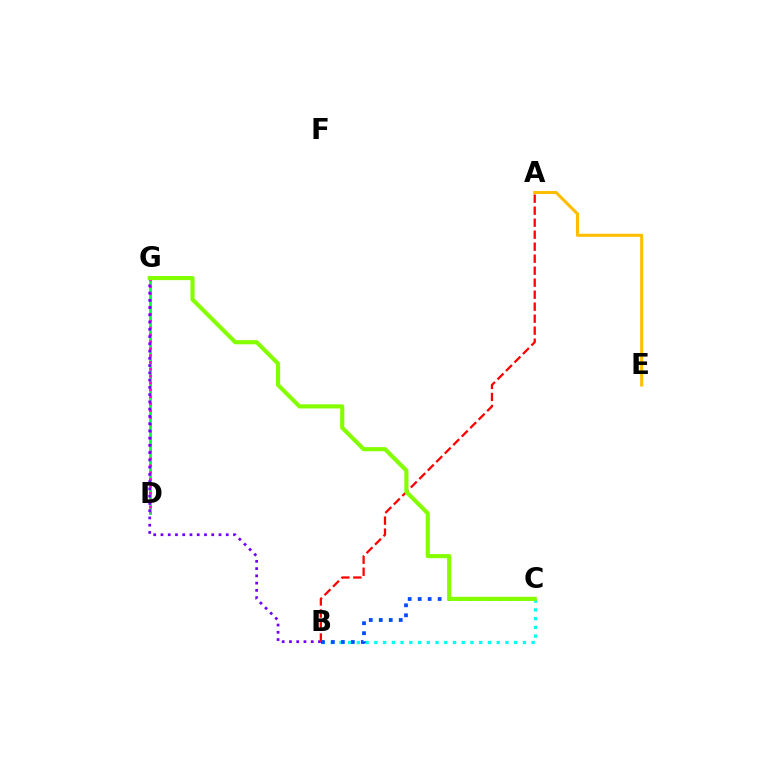{('D', 'G'): [{'color': '#00ff39', 'line_style': 'solid', 'thickness': 1.97}, {'color': '#ff00cf', 'line_style': 'dotted', 'thickness': 1.87}], ('B', 'G'): [{'color': '#7200ff', 'line_style': 'dotted', 'thickness': 1.97}], ('B', 'C'): [{'color': '#00fff6', 'line_style': 'dotted', 'thickness': 2.37}, {'color': '#004bff', 'line_style': 'dotted', 'thickness': 2.71}], ('A', 'E'): [{'color': '#ffbd00', 'line_style': 'solid', 'thickness': 2.2}], ('A', 'B'): [{'color': '#ff0000', 'line_style': 'dashed', 'thickness': 1.63}], ('C', 'G'): [{'color': '#84ff00', 'line_style': 'solid', 'thickness': 2.98}]}